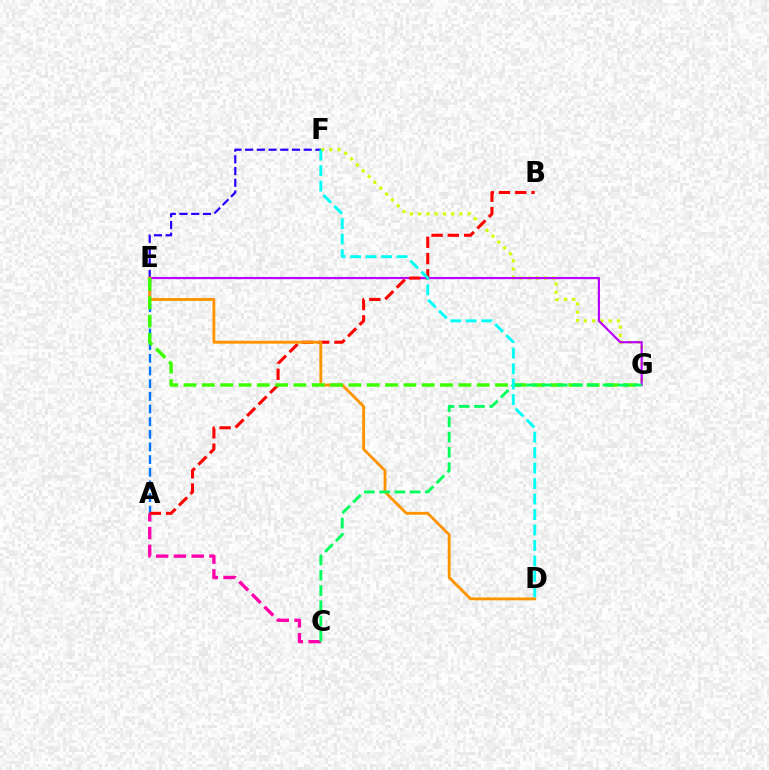{('F', 'G'): [{'color': '#d1ff00', 'line_style': 'dotted', 'thickness': 2.24}], ('A', 'C'): [{'color': '#ff00ac', 'line_style': 'dashed', 'thickness': 2.41}], ('E', 'F'): [{'color': '#2500ff', 'line_style': 'dashed', 'thickness': 1.59}], ('E', 'G'): [{'color': '#b900ff', 'line_style': 'solid', 'thickness': 1.58}, {'color': '#3dff00', 'line_style': 'dashed', 'thickness': 2.49}], ('A', 'E'): [{'color': '#0074ff', 'line_style': 'dashed', 'thickness': 1.72}], ('A', 'B'): [{'color': '#ff0000', 'line_style': 'dashed', 'thickness': 2.21}], ('D', 'E'): [{'color': '#ff9400', 'line_style': 'solid', 'thickness': 2.06}], ('C', 'G'): [{'color': '#00ff5c', 'line_style': 'dashed', 'thickness': 2.07}], ('D', 'F'): [{'color': '#00fff6', 'line_style': 'dashed', 'thickness': 2.1}]}